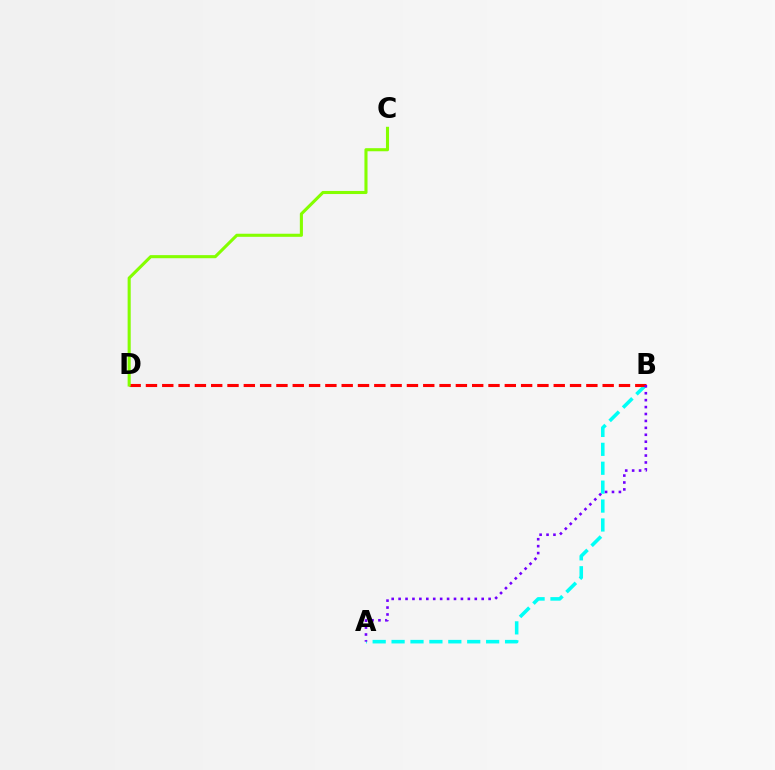{('A', 'B'): [{'color': '#00fff6', 'line_style': 'dashed', 'thickness': 2.57}, {'color': '#7200ff', 'line_style': 'dotted', 'thickness': 1.88}], ('B', 'D'): [{'color': '#ff0000', 'line_style': 'dashed', 'thickness': 2.22}], ('C', 'D'): [{'color': '#84ff00', 'line_style': 'solid', 'thickness': 2.22}]}